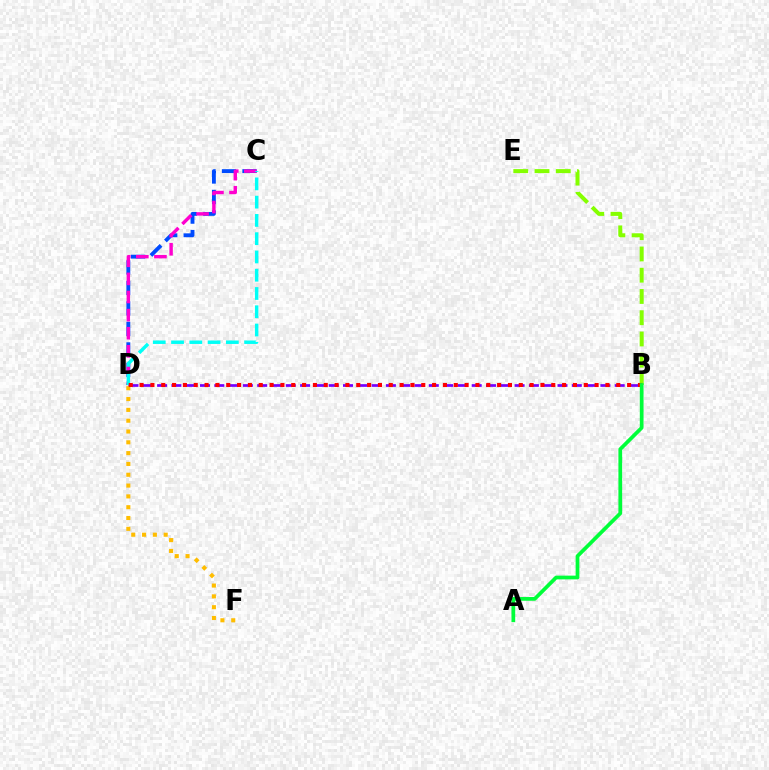{('C', 'D'): [{'color': '#004bff', 'line_style': 'dashed', 'thickness': 2.78}, {'color': '#ff00cf', 'line_style': 'dashed', 'thickness': 2.46}, {'color': '#00fff6', 'line_style': 'dashed', 'thickness': 2.48}], ('B', 'D'): [{'color': '#7200ff', 'line_style': 'dashed', 'thickness': 1.94}, {'color': '#ff0000', 'line_style': 'dotted', 'thickness': 2.94}], ('B', 'E'): [{'color': '#84ff00', 'line_style': 'dashed', 'thickness': 2.89}], ('D', 'F'): [{'color': '#ffbd00', 'line_style': 'dotted', 'thickness': 2.94}], ('A', 'B'): [{'color': '#00ff39', 'line_style': 'solid', 'thickness': 2.69}]}